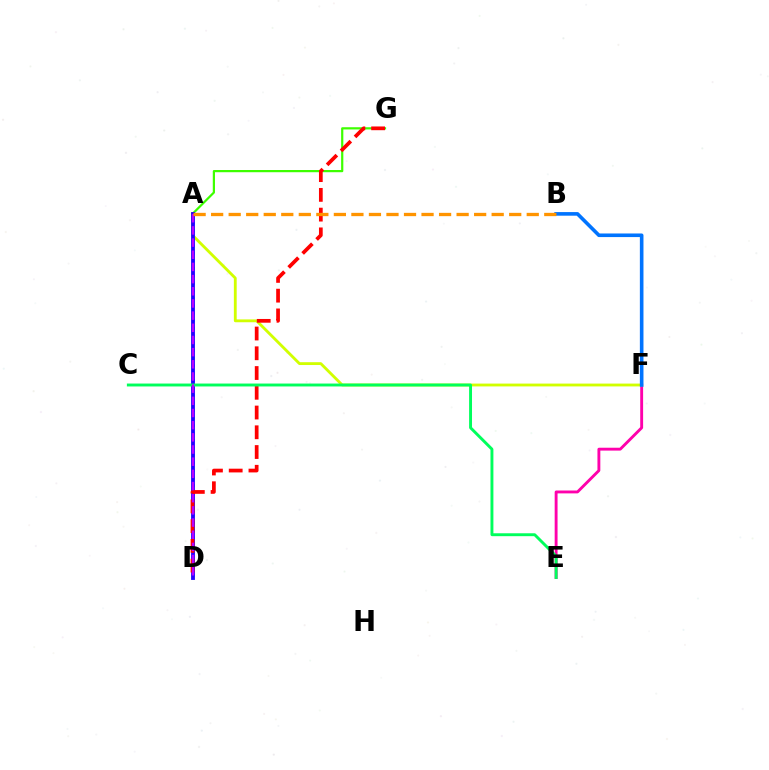{('E', 'F'): [{'color': '#ff00ac', 'line_style': 'solid', 'thickness': 2.07}], ('A', 'F'): [{'color': '#d1ff00', 'line_style': 'solid', 'thickness': 2.04}], ('A', 'D'): [{'color': '#00fff6', 'line_style': 'dotted', 'thickness': 2.03}, {'color': '#2500ff', 'line_style': 'solid', 'thickness': 2.76}, {'color': '#b900ff', 'line_style': 'dashed', 'thickness': 1.65}], ('B', 'F'): [{'color': '#0074ff', 'line_style': 'solid', 'thickness': 2.59}], ('A', 'G'): [{'color': '#3dff00', 'line_style': 'solid', 'thickness': 1.59}], ('D', 'G'): [{'color': '#ff0000', 'line_style': 'dashed', 'thickness': 2.68}], ('C', 'E'): [{'color': '#00ff5c', 'line_style': 'solid', 'thickness': 2.09}], ('A', 'B'): [{'color': '#ff9400', 'line_style': 'dashed', 'thickness': 2.38}]}